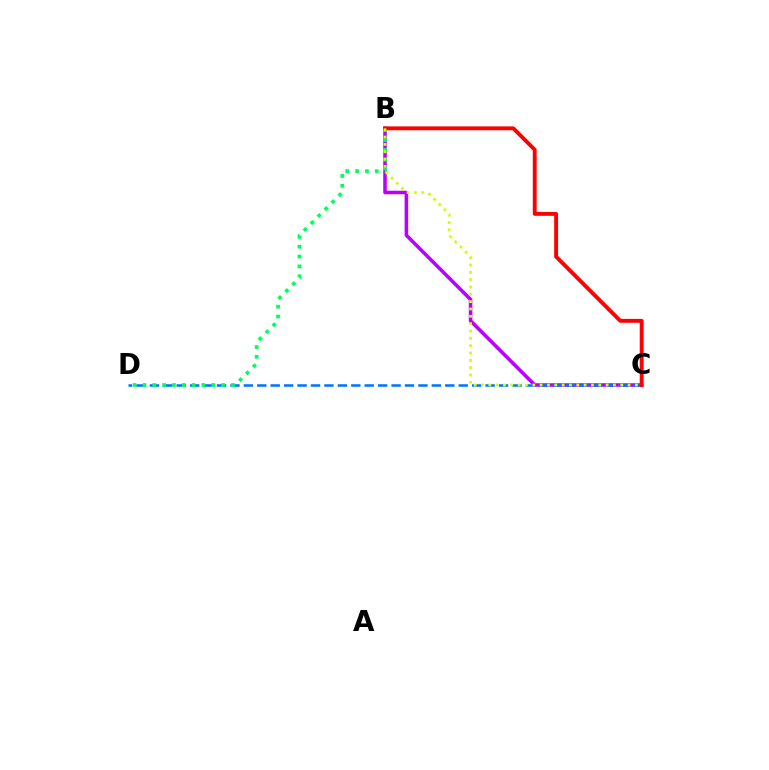{('B', 'C'): [{'color': '#b900ff', 'line_style': 'solid', 'thickness': 2.55}, {'color': '#ff0000', 'line_style': 'solid', 'thickness': 2.79}, {'color': '#d1ff00', 'line_style': 'dotted', 'thickness': 1.99}], ('C', 'D'): [{'color': '#0074ff', 'line_style': 'dashed', 'thickness': 1.82}], ('B', 'D'): [{'color': '#00ff5c', 'line_style': 'dotted', 'thickness': 2.67}]}